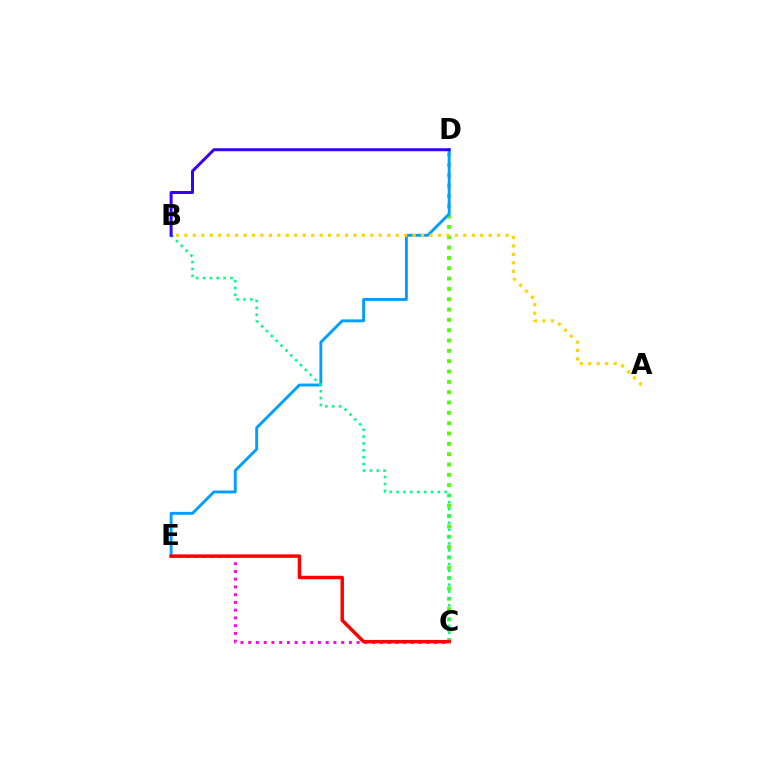{('C', 'E'): [{'color': '#ff00ed', 'line_style': 'dotted', 'thickness': 2.11}, {'color': '#ff0000', 'line_style': 'solid', 'thickness': 2.49}], ('C', 'D'): [{'color': '#4fff00', 'line_style': 'dotted', 'thickness': 2.81}], ('D', 'E'): [{'color': '#009eff', 'line_style': 'solid', 'thickness': 2.09}], ('A', 'B'): [{'color': '#ffd500', 'line_style': 'dotted', 'thickness': 2.3}], ('B', 'C'): [{'color': '#00ff86', 'line_style': 'dotted', 'thickness': 1.87}], ('B', 'D'): [{'color': '#3700ff', 'line_style': 'solid', 'thickness': 2.16}]}